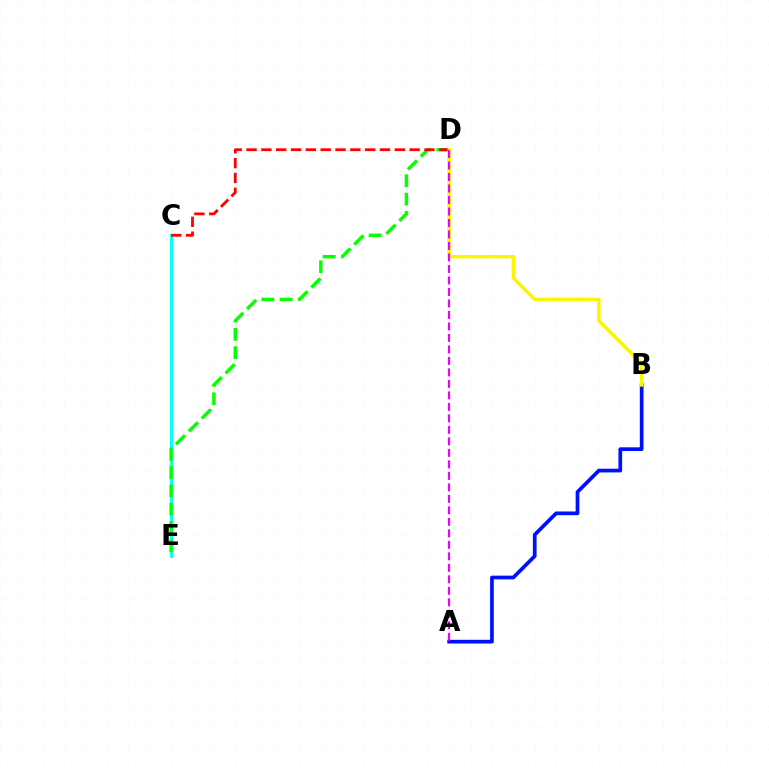{('C', 'E'): [{'color': '#00fff6', 'line_style': 'solid', 'thickness': 2.07}], ('A', 'B'): [{'color': '#0010ff', 'line_style': 'solid', 'thickness': 2.67}], ('D', 'E'): [{'color': '#08ff00', 'line_style': 'dashed', 'thickness': 2.49}], ('C', 'D'): [{'color': '#ff0000', 'line_style': 'dashed', 'thickness': 2.01}], ('B', 'D'): [{'color': '#fcf500', 'line_style': 'solid', 'thickness': 2.44}], ('A', 'D'): [{'color': '#ee00ff', 'line_style': 'dashed', 'thickness': 1.56}]}